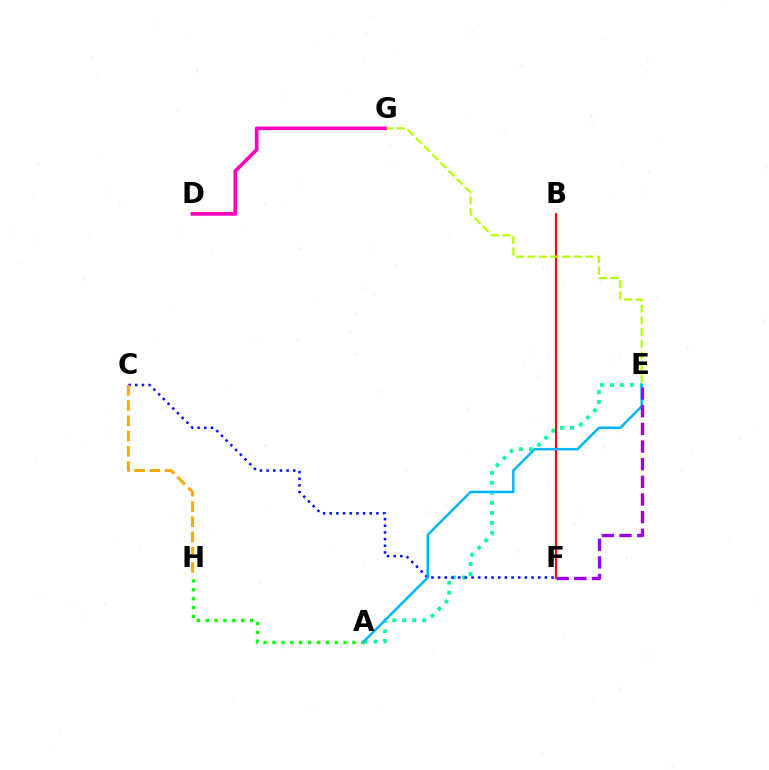{('A', 'H'): [{'color': '#08ff00', 'line_style': 'dotted', 'thickness': 2.41}], ('A', 'E'): [{'color': '#00ff9d', 'line_style': 'dotted', 'thickness': 2.72}, {'color': '#00b5ff', 'line_style': 'solid', 'thickness': 1.79}], ('C', 'F'): [{'color': '#0010ff', 'line_style': 'dotted', 'thickness': 1.81}], ('B', 'F'): [{'color': '#ff0000', 'line_style': 'solid', 'thickness': 1.51}], ('E', 'G'): [{'color': '#b3ff00', 'line_style': 'dashed', 'thickness': 1.58}], ('D', 'G'): [{'color': '#ff00bd', 'line_style': 'solid', 'thickness': 2.62}], ('C', 'H'): [{'color': '#ffa500', 'line_style': 'dashed', 'thickness': 2.07}], ('E', 'F'): [{'color': '#9b00ff', 'line_style': 'dashed', 'thickness': 2.4}]}